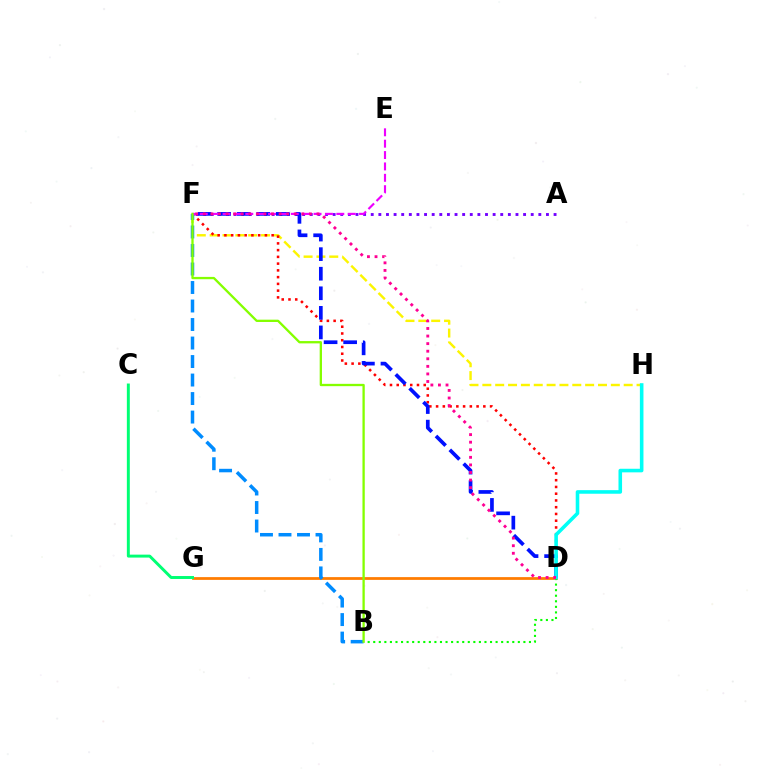{('F', 'H'): [{'color': '#fcf500', 'line_style': 'dashed', 'thickness': 1.75}], ('D', 'F'): [{'color': '#ff0000', 'line_style': 'dotted', 'thickness': 1.83}, {'color': '#0010ff', 'line_style': 'dashed', 'thickness': 2.66}, {'color': '#ff0094', 'line_style': 'dotted', 'thickness': 2.06}], ('D', 'G'): [{'color': '#ff7c00', 'line_style': 'solid', 'thickness': 1.99}], ('B', 'D'): [{'color': '#08ff00', 'line_style': 'dotted', 'thickness': 1.51}], ('A', 'F'): [{'color': '#7200ff', 'line_style': 'dotted', 'thickness': 2.07}], ('B', 'F'): [{'color': '#008cff', 'line_style': 'dashed', 'thickness': 2.51}, {'color': '#84ff00', 'line_style': 'solid', 'thickness': 1.66}], ('C', 'G'): [{'color': '#00ff74', 'line_style': 'solid', 'thickness': 2.13}], ('E', 'F'): [{'color': '#ee00ff', 'line_style': 'dashed', 'thickness': 1.55}], ('D', 'H'): [{'color': '#00fff6', 'line_style': 'solid', 'thickness': 2.58}]}